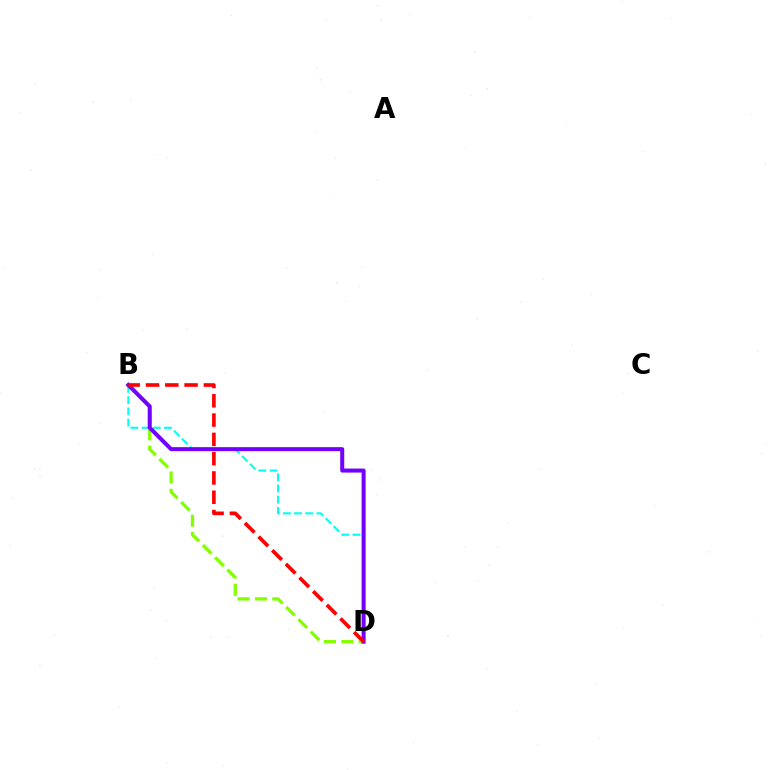{('B', 'D'): [{'color': '#00fff6', 'line_style': 'dashed', 'thickness': 1.52}, {'color': '#84ff00', 'line_style': 'dashed', 'thickness': 2.36}, {'color': '#7200ff', 'line_style': 'solid', 'thickness': 2.9}, {'color': '#ff0000', 'line_style': 'dashed', 'thickness': 2.62}]}